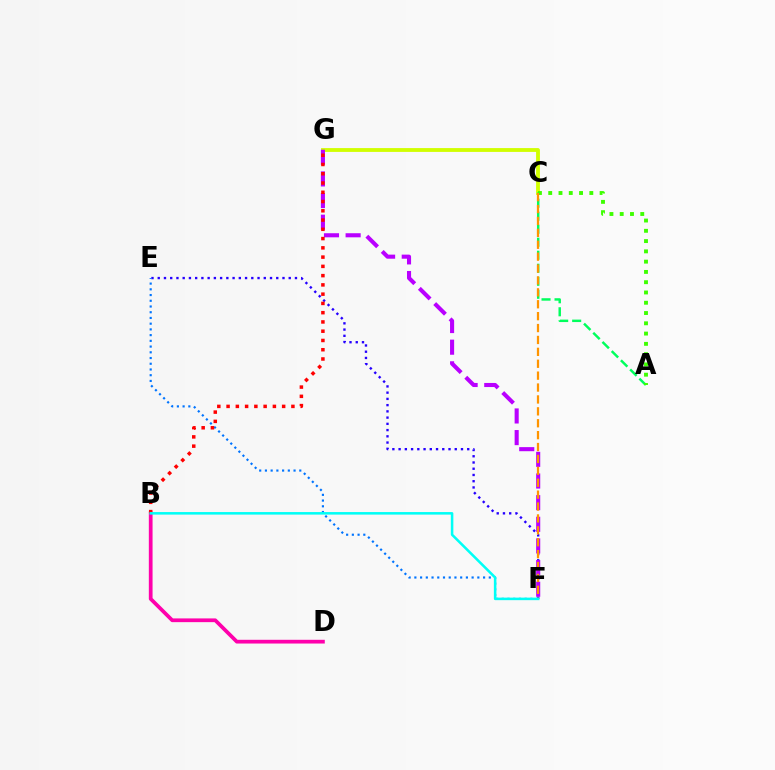{('C', 'G'): [{'color': '#d1ff00', 'line_style': 'solid', 'thickness': 2.75}], ('B', 'D'): [{'color': '#ff00ac', 'line_style': 'solid', 'thickness': 2.69}], ('E', 'F'): [{'color': '#2500ff', 'line_style': 'dotted', 'thickness': 1.69}, {'color': '#0074ff', 'line_style': 'dotted', 'thickness': 1.56}], ('A', 'C'): [{'color': '#00ff5c', 'line_style': 'dashed', 'thickness': 1.77}, {'color': '#3dff00', 'line_style': 'dotted', 'thickness': 2.79}], ('F', 'G'): [{'color': '#b900ff', 'line_style': 'dashed', 'thickness': 2.94}], ('B', 'G'): [{'color': '#ff0000', 'line_style': 'dotted', 'thickness': 2.52}], ('C', 'F'): [{'color': '#ff9400', 'line_style': 'dashed', 'thickness': 1.62}], ('B', 'F'): [{'color': '#00fff6', 'line_style': 'solid', 'thickness': 1.83}]}